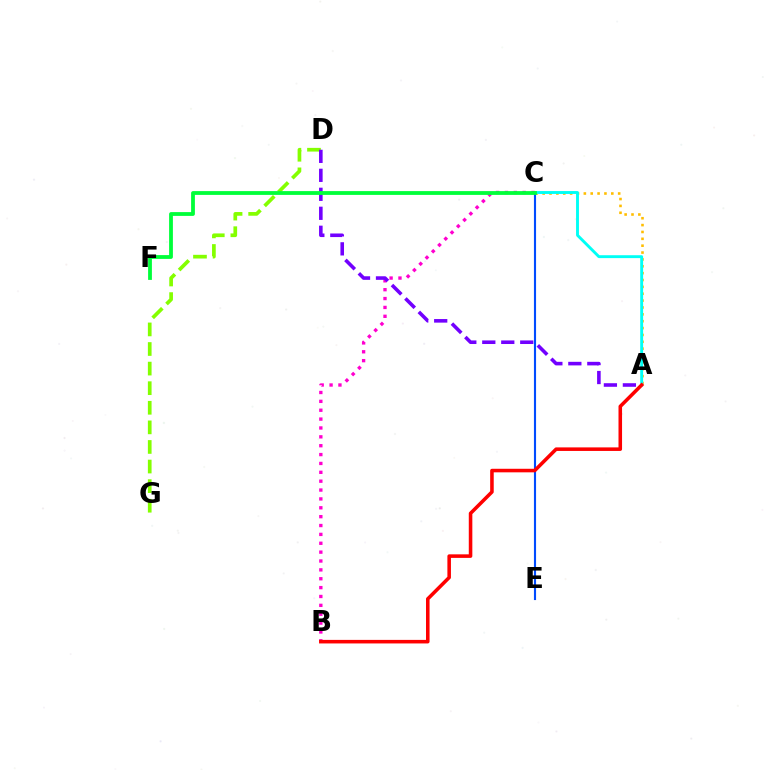{('A', 'C'): [{'color': '#ffbd00', 'line_style': 'dotted', 'thickness': 1.87}, {'color': '#00fff6', 'line_style': 'solid', 'thickness': 2.08}], ('C', 'E'): [{'color': '#004bff', 'line_style': 'solid', 'thickness': 1.54}], ('D', 'G'): [{'color': '#84ff00', 'line_style': 'dashed', 'thickness': 2.66}], ('B', 'C'): [{'color': '#ff00cf', 'line_style': 'dotted', 'thickness': 2.41}], ('A', 'B'): [{'color': '#ff0000', 'line_style': 'solid', 'thickness': 2.56}], ('A', 'D'): [{'color': '#7200ff', 'line_style': 'dashed', 'thickness': 2.58}], ('C', 'F'): [{'color': '#00ff39', 'line_style': 'solid', 'thickness': 2.74}]}